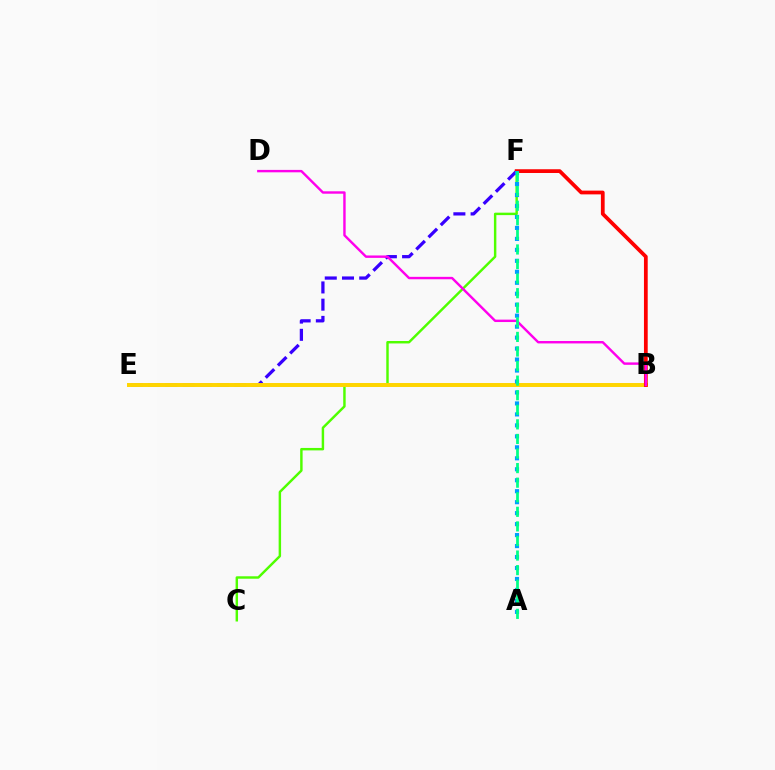{('C', 'F'): [{'color': '#4fff00', 'line_style': 'solid', 'thickness': 1.76}], ('E', 'F'): [{'color': '#3700ff', 'line_style': 'dashed', 'thickness': 2.34}], ('B', 'E'): [{'color': '#ffd500', 'line_style': 'solid', 'thickness': 2.84}], ('B', 'F'): [{'color': '#ff0000', 'line_style': 'solid', 'thickness': 2.7}], ('A', 'F'): [{'color': '#009eff', 'line_style': 'dotted', 'thickness': 2.98}, {'color': '#00ff86', 'line_style': 'dashed', 'thickness': 1.98}], ('B', 'D'): [{'color': '#ff00ed', 'line_style': 'solid', 'thickness': 1.74}]}